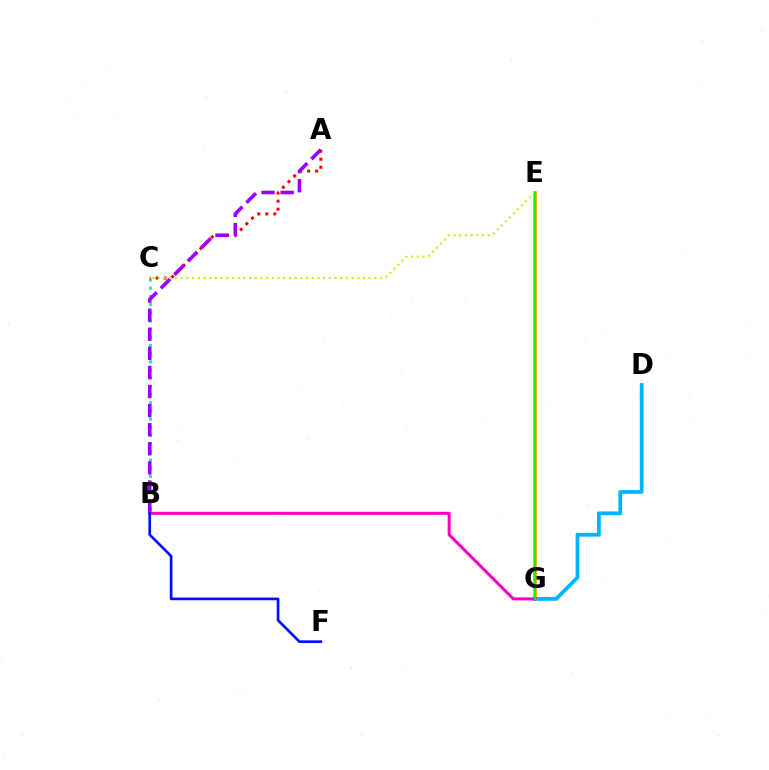{('B', 'C'): [{'color': '#00ff9d', 'line_style': 'dotted', 'thickness': 2.22}], ('E', 'G'): [{'color': '#ffa500', 'line_style': 'solid', 'thickness': 2.74}, {'color': '#08ff00', 'line_style': 'solid', 'thickness': 1.55}], ('A', 'C'): [{'color': '#ff0000', 'line_style': 'dotted', 'thickness': 2.18}], ('A', 'B'): [{'color': '#9b00ff', 'line_style': 'dashed', 'thickness': 2.59}], ('D', 'G'): [{'color': '#00b5ff', 'line_style': 'solid', 'thickness': 2.72}], ('B', 'G'): [{'color': '#ff00bd', 'line_style': 'solid', 'thickness': 2.17}], ('C', 'E'): [{'color': '#b3ff00', 'line_style': 'dotted', 'thickness': 1.55}], ('B', 'F'): [{'color': '#0010ff', 'line_style': 'solid', 'thickness': 1.93}]}